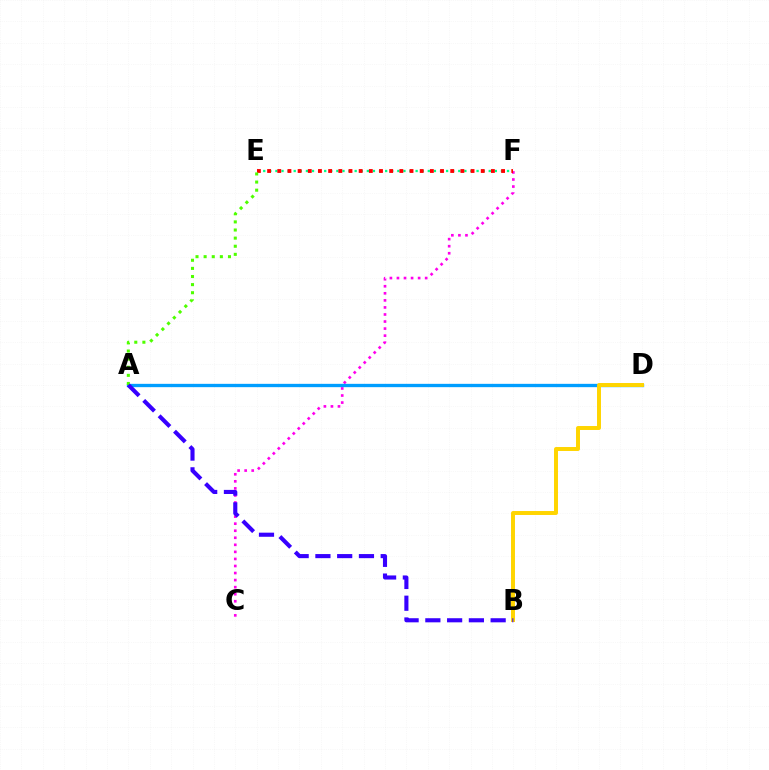{('C', 'F'): [{'color': '#ff00ed', 'line_style': 'dotted', 'thickness': 1.92}], ('E', 'F'): [{'color': '#00ff86', 'line_style': 'dotted', 'thickness': 1.66}, {'color': '#ff0000', 'line_style': 'dotted', 'thickness': 2.76}], ('A', 'D'): [{'color': '#009eff', 'line_style': 'solid', 'thickness': 2.4}], ('B', 'D'): [{'color': '#ffd500', 'line_style': 'solid', 'thickness': 2.85}], ('A', 'E'): [{'color': '#4fff00', 'line_style': 'dotted', 'thickness': 2.2}], ('A', 'B'): [{'color': '#3700ff', 'line_style': 'dashed', 'thickness': 2.96}]}